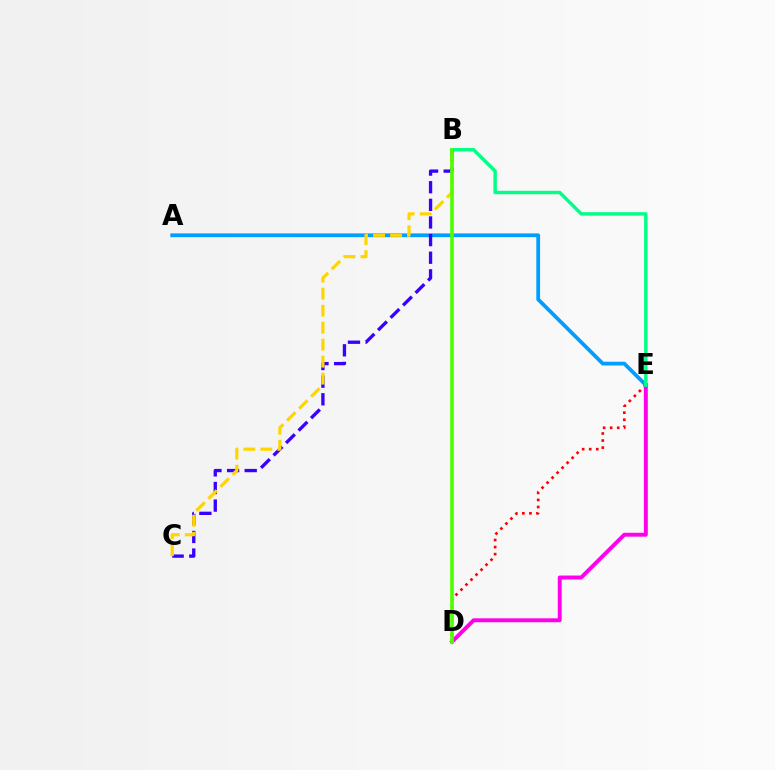{('D', 'E'): [{'color': '#ff0000', 'line_style': 'dotted', 'thickness': 1.92}, {'color': '#ff00ed', 'line_style': 'solid', 'thickness': 2.83}], ('A', 'E'): [{'color': '#009eff', 'line_style': 'solid', 'thickness': 2.71}], ('B', 'E'): [{'color': '#00ff86', 'line_style': 'solid', 'thickness': 2.47}], ('B', 'C'): [{'color': '#3700ff', 'line_style': 'dashed', 'thickness': 2.39}, {'color': '#ffd500', 'line_style': 'dashed', 'thickness': 2.31}], ('B', 'D'): [{'color': '#4fff00', 'line_style': 'solid', 'thickness': 2.62}]}